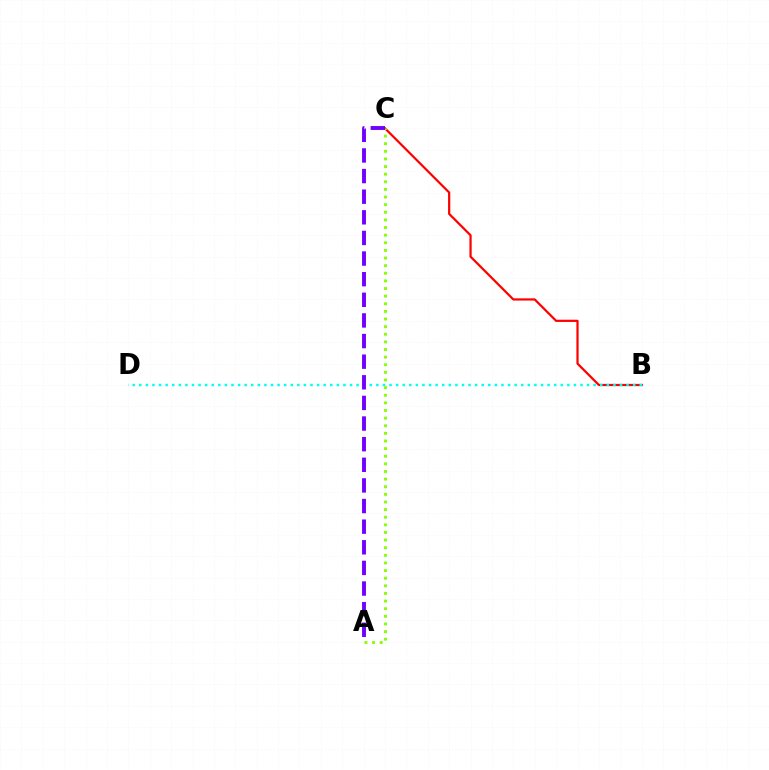{('B', 'C'): [{'color': '#ff0000', 'line_style': 'solid', 'thickness': 1.6}], ('B', 'D'): [{'color': '#00fff6', 'line_style': 'dotted', 'thickness': 1.79}], ('A', 'C'): [{'color': '#84ff00', 'line_style': 'dotted', 'thickness': 2.07}, {'color': '#7200ff', 'line_style': 'dashed', 'thickness': 2.8}]}